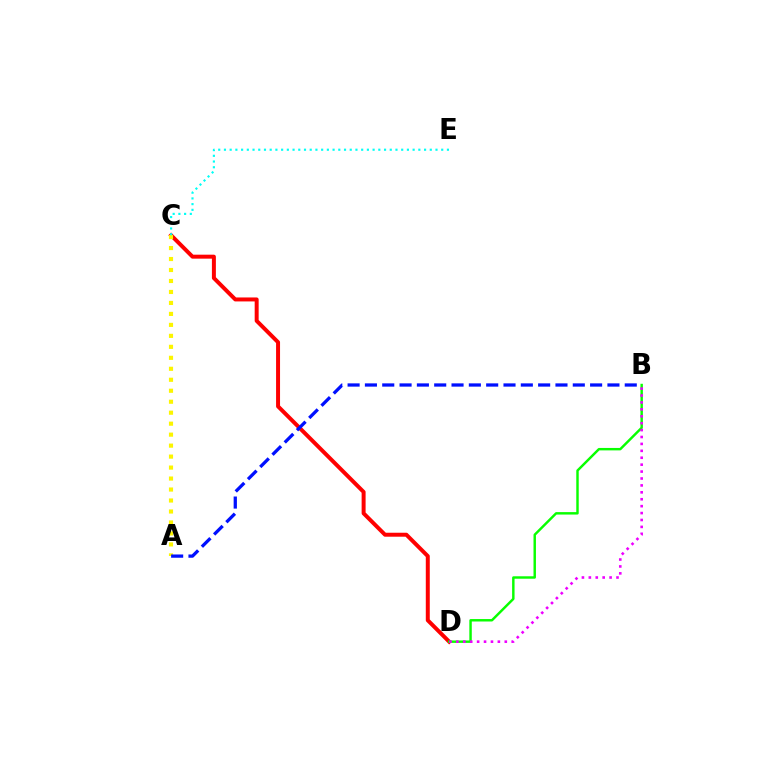{('C', 'D'): [{'color': '#ff0000', 'line_style': 'solid', 'thickness': 2.86}], ('A', 'C'): [{'color': '#fcf500', 'line_style': 'dotted', 'thickness': 2.98}], ('A', 'B'): [{'color': '#0010ff', 'line_style': 'dashed', 'thickness': 2.35}], ('C', 'E'): [{'color': '#00fff6', 'line_style': 'dotted', 'thickness': 1.55}], ('B', 'D'): [{'color': '#08ff00', 'line_style': 'solid', 'thickness': 1.76}, {'color': '#ee00ff', 'line_style': 'dotted', 'thickness': 1.88}]}